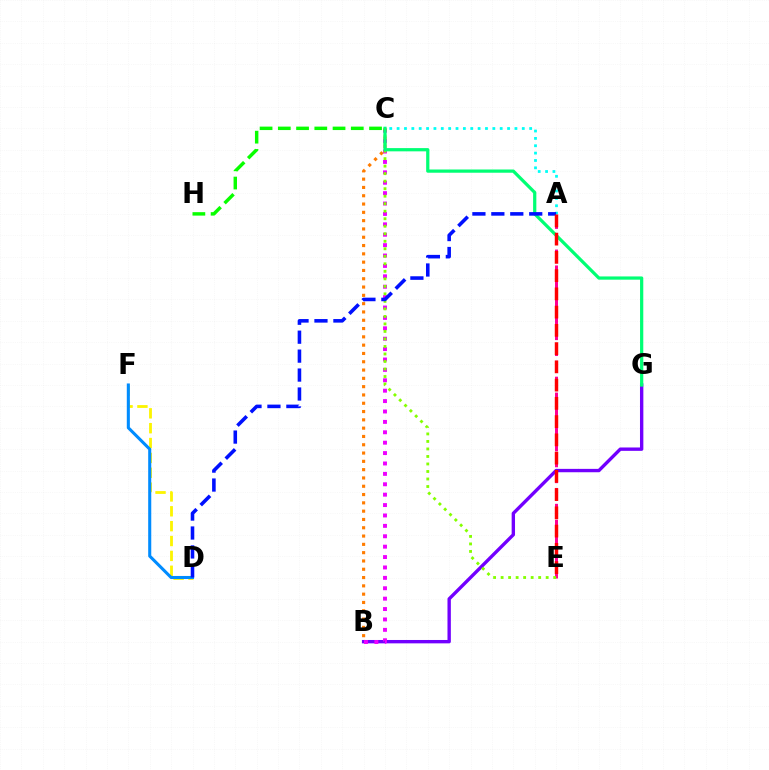{('A', 'E'): [{'color': '#ff0094', 'line_style': 'dashed', 'thickness': 2.16}, {'color': '#ff0000', 'line_style': 'dashed', 'thickness': 2.48}], ('B', 'G'): [{'color': '#7200ff', 'line_style': 'solid', 'thickness': 2.43}], ('C', 'H'): [{'color': '#08ff00', 'line_style': 'dashed', 'thickness': 2.48}], ('B', 'C'): [{'color': '#ee00ff', 'line_style': 'dotted', 'thickness': 2.83}, {'color': '#ff7c00', 'line_style': 'dotted', 'thickness': 2.26}], ('C', 'E'): [{'color': '#84ff00', 'line_style': 'dotted', 'thickness': 2.04}], ('D', 'F'): [{'color': '#fcf500', 'line_style': 'dashed', 'thickness': 2.02}, {'color': '#008cff', 'line_style': 'solid', 'thickness': 2.21}], ('A', 'C'): [{'color': '#00fff6', 'line_style': 'dotted', 'thickness': 2.0}], ('C', 'G'): [{'color': '#00ff74', 'line_style': 'solid', 'thickness': 2.33}], ('A', 'D'): [{'color': '#0010ff', 'line_style': 'dashed', 'thickness': 2.57}]}